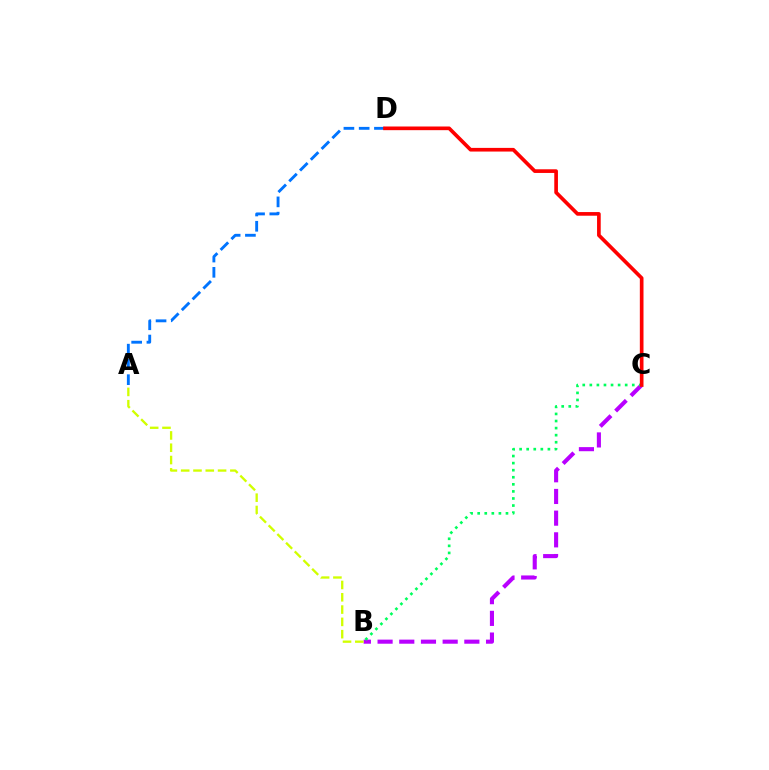{('B', 'C'): [{'color': '#b900ff', 'line_style': 'dashed', 'thickness': 2.95}, {'color': '#00ff5c', 'line_style': 'dotted', 'thickness': 1.92}], ('A', 'D'): [{'color': '#0074ff', 'line_style': 'dashed', 'thickness': 2.07}], ('C', 'D'): [{'color': '#ff0000', 'line_style': 'solid', 'thickness': 2.64}], ('A', 'B'): [{'color': '#d1ff00', 'line_style': 'dashed', 'thickness': 1.67}]}